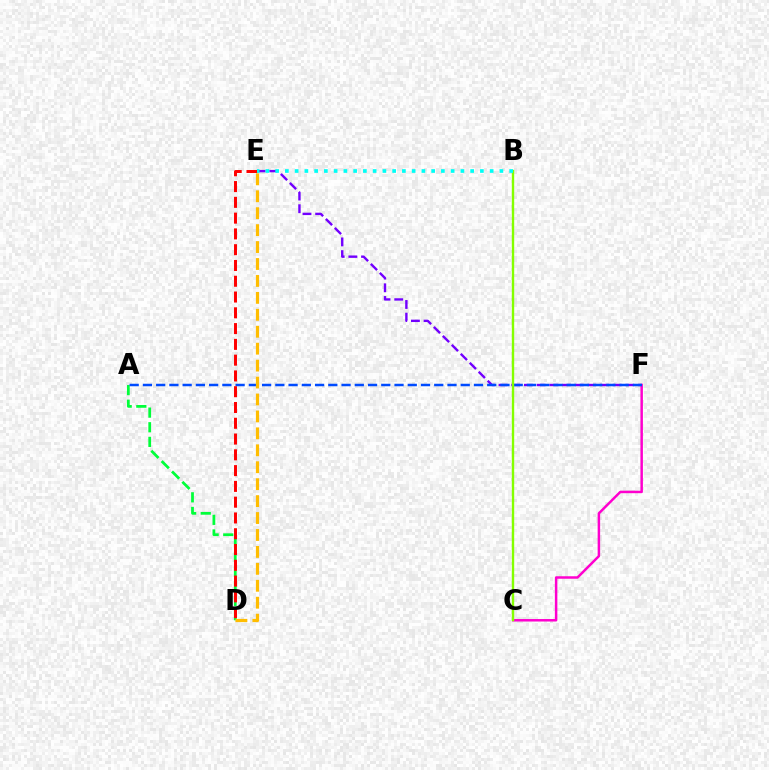{('C', 'F'): [{'color': '#ff00cf', 'line_style': 'solid', 'thickness': 1.79}], ('A', 'D'): [{'color': '#00ff39', 'line_style': 'dashed', 'thickness': 1.99}], ('E', 'F'): [{'color': '#7200ff', 'line_style': 'dashed', 'thickness': 1.72}], ('A', 'F'): [{'color': '#004bff', 'line_style': 'dashed', 'thickness': 1.8}], ('B', 'C'): [{'color': '#84ff00', 'line_style': 'solid', 'thickness': 1.71}], ('D', 'E'): [{'color': '#ff0000', 'line_style': 'dashed', 'thickness': 2.14}, {'color': '#ffbd00', 'line_style': 'dashed', 'thickness': 2.3}], ('B', 'E'): [{'color': '#00fff6', 'line_style': 'dotted', 'thickness': 2.65}]}